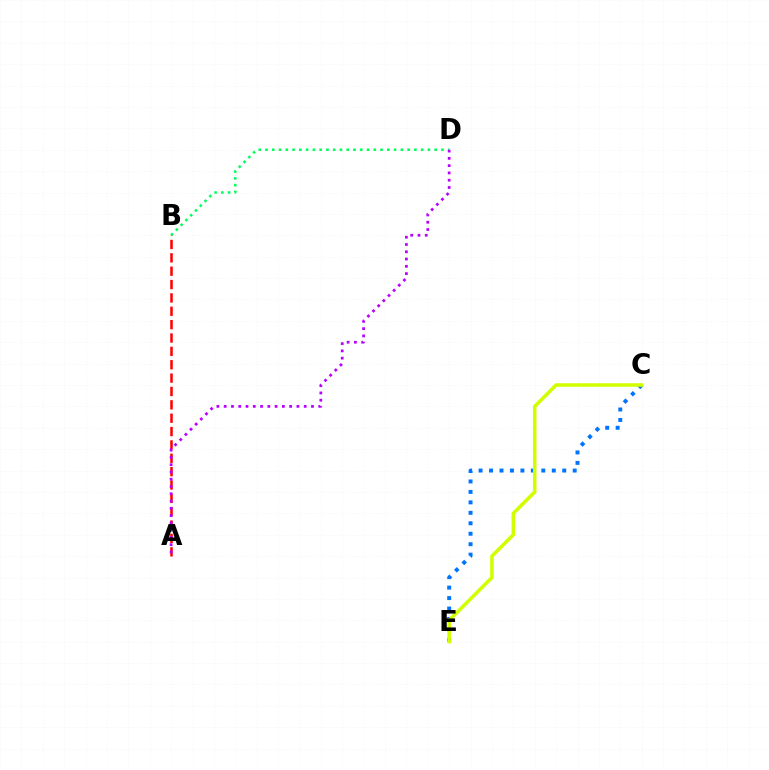{('B', 'D'): [{'color': '#00ff5c', 'line_style': 'dotted', 'thickness': 1.84}], ('C', 'E'): [{'color': '#0074ff', 'line_style': 'dotted', 'thickness': 2.84}, {'color': '#d1ff00', 'line_style': 'solid', 'thickness': 2.56}], ('A', 'B'): [{'color': '#ff0000', 'line_style': 'dashed', 'thickness': 1.82}], ('A', 'D'): [{'color': '#b900ff', 'line_style': 'dotted', 'thickness': 1.98}]}